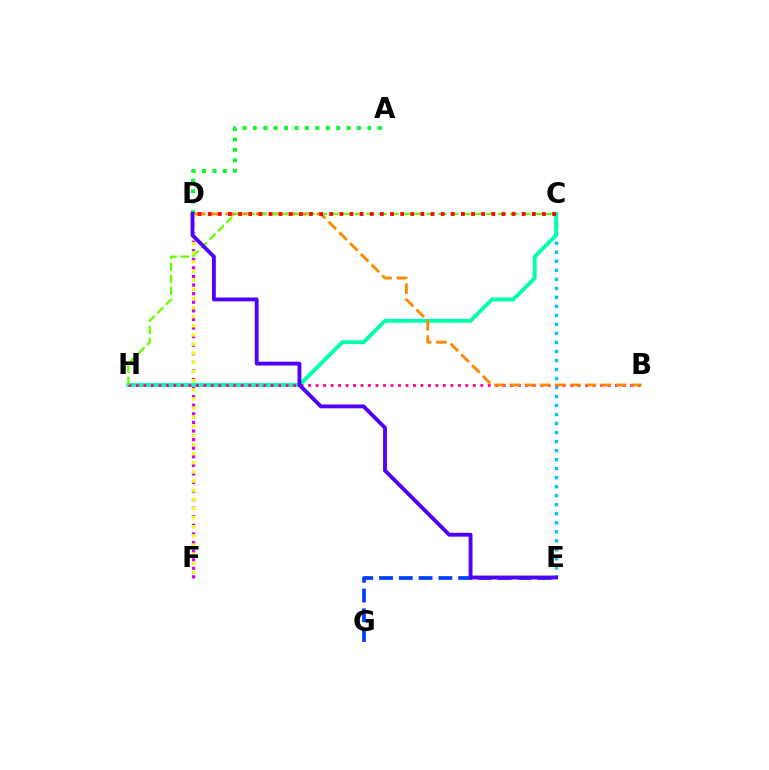{('A', 'D'): [{'color': '#00ff27', 'line_style': 'dotted', 'thickness': 2.83}], ('C', 'E'): [{'color': '#00c7ff', 'line_style': 'dotted', 'thickness': 2.45}], ('D', 'F'): [{'color': '#d600ff', 'line_style': 'dotted', 'thickness': 2.33}, {'color': '#eeff00', 'line_style': 'dotted', 'thickness': 2.48}], ('C', 'H'): [{'color': '#00ffaf', 'line_style': 'solid', 'thickness': 2.79}, {'color': '#66ff00', 'line_style': 'dashed', 'thickness': 1.63}], ('B', 'H'): [{'color': '#ff00a0', 'line_style': 'dotted', 'thickness': 2.03}], ('B', 'D'): [{'color': '#ff8800', 'line_style': 'dashed', 'thickness': 2.06}], ('E', 'G'): [{'color': '#003fff', 'line_style': 'dashed', 'thickness': 2.69}], ('D', 'E'): [{'color': '#4f00ff', 'line_style': 'solid', 'thickness': 2.78}], ('C', 'D'): [{'color': '#ff0000', 'line_style': 'dotted', 'thickness': 2.75}]}